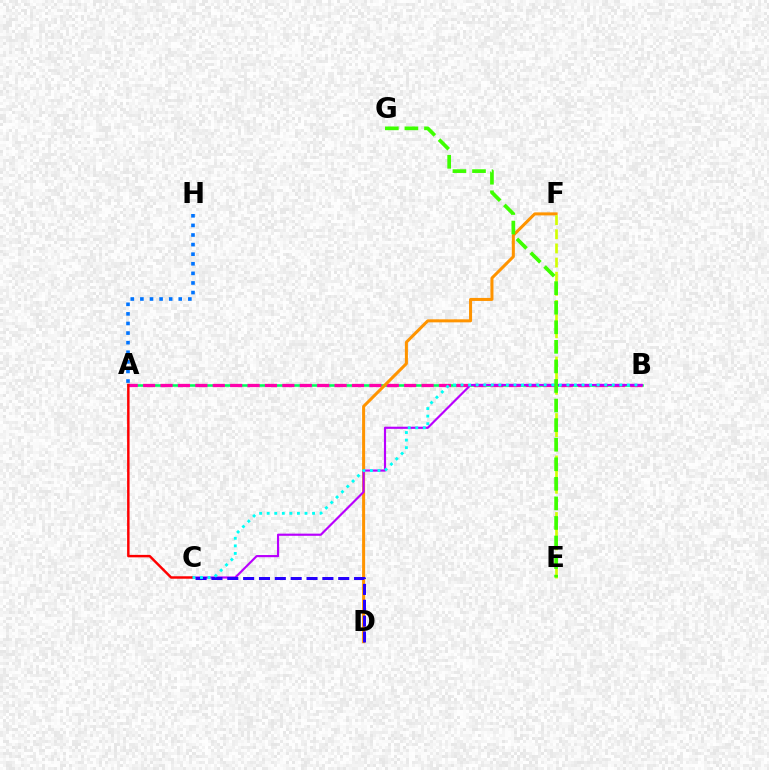{('A', 'B'): [{'color': '#00ff5c', 'line_style': 'solid', 'thickness': 1.85}, {'color': '#ff00ac', 'line_style': 'dashed', 'thickness': 2.36}], ('D', 'F'): [{'color': '#ff9400', 'line_style': 'solid', 'thickness': 2.18}], ('B', 'C'): [{'color': '#b900ff', 'line_style': 'solid', 'thickness': 1.56}, {'color': '#00fff6', 'line_style': 'dotted', 'thickness': 2.05}], ('A', 'C'): [{'color': '#ff0000', 'line_style': 'solid', 'thickness': 1.77}], ('E', 'F'): [{'color': '#d1ff00', 'line_style': 'dashed', 'thickness': 1.92}], ('C', 'D'): [{'color': '#2500ff', 'line_style': 'dashed', 'thickness': 2.15}], ('E', 'G'): [{'color': '#3dff00', 'line_style': 'dashed', 'thickness': 2.66}], ('A', 'H'): [{'color': '#0074ff', 'line_style': 'dotted', 'thickness': 2.61}]}